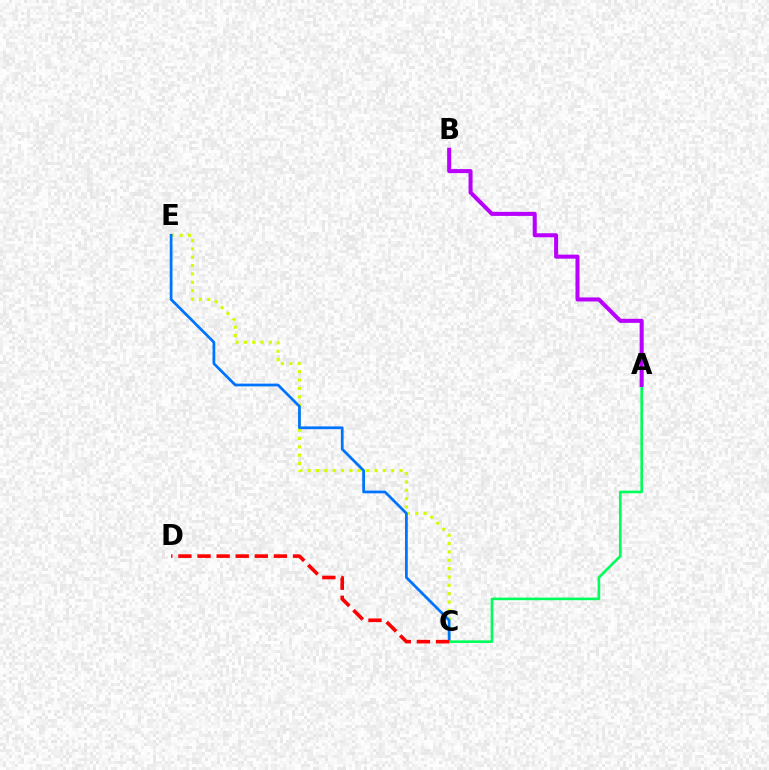{('C', 'E'): [{'color': '#d1ff00', 'line_style': 'dotted', 'thickness': 2.27}, {'color': '#0074ff', 'line_style': 'solid', 'thickness': 1.98}], ('A', 'C'): [{'color': '#00ff5c', 'line_style': 'solid', 'thickness': 1.89}], ('A', 'B'): [{'color': '#b900ff', 'line_style': 'solid', 'thickness': 2.91}], ('C', 'D'): [{'color': '#ff0000', 'line_style': 'dashed', 'thickness': 2.59}]}